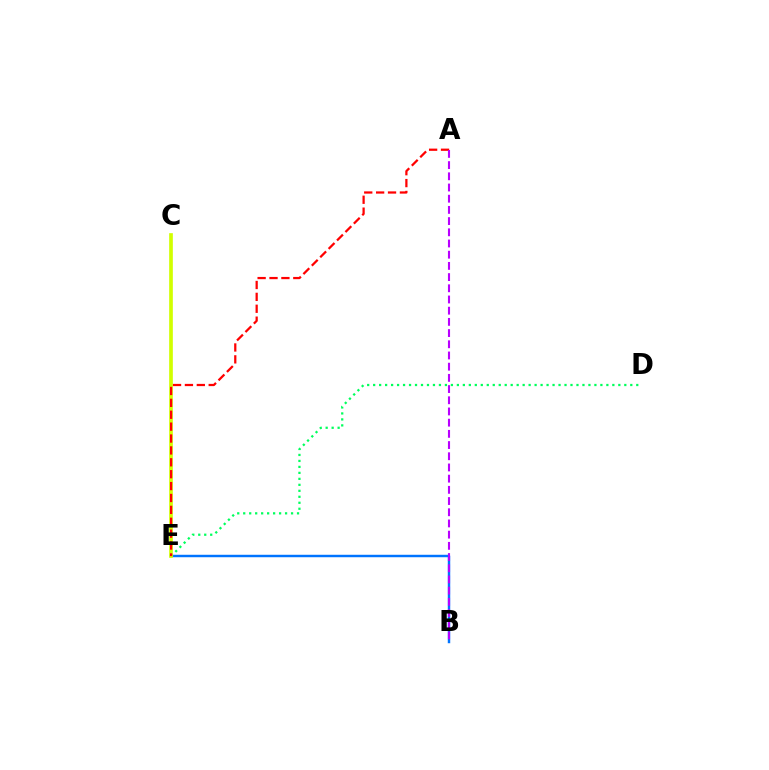{('B', 'E'): [{'color': '#0074ff', 'line_style': 'solid', 'thickness': 1.76}], ('D', 'E'): [{'color': '#00ff5c', 'line_style': 'dotted', 'thickness': 1.62}], ('C', 'E'): [{'color': '#d1ff00', 'line_style': 'solid', 'thickness': 2.65}], ('A', 'E'): [{'color': '#ff0000', 'line_style': 'dashed', 'thickness': 1.62}], ('A', 'B'): [{'color': '#b900ff', 'line_style': 'dashed', 'thickness': 1.52}]}